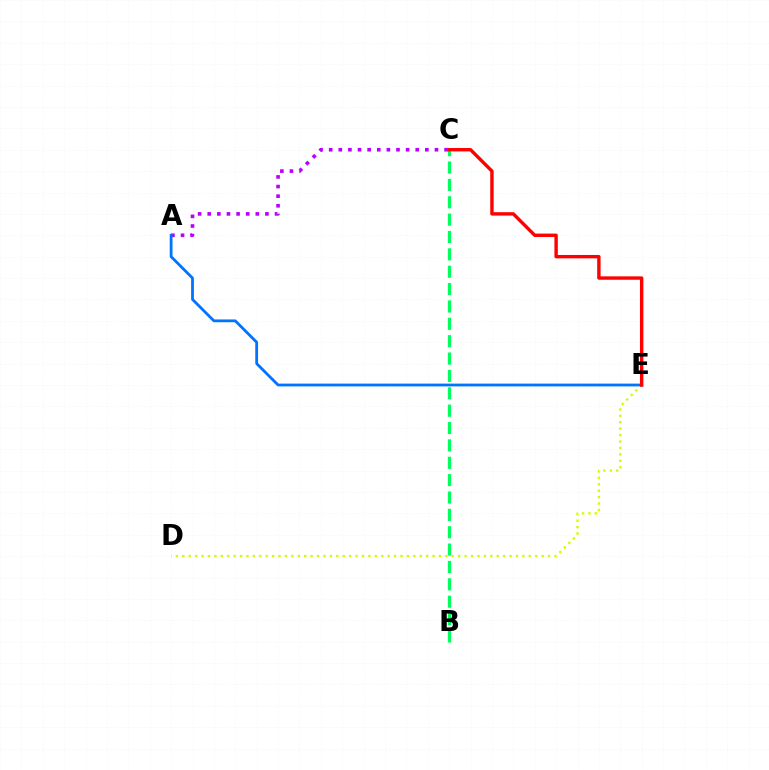{('D', 'E'): [{'color': '#d1ff00', 'line_style': 'dotted', 'thickness': 1.74}], ('A', 'C'): [{'color': '#b900ff', 'line_style': 'dotted', 'thickness': 2.61}], ('B', 'C'): [{'color': '#00ff5c', 'line_style': 'dashed', 'thickness': 2.36}], ('A', 'E'): [{'color': '#0074ff', 'line_style': 'solid', 'thickness': 2.01}], ('C', 'E'): [{'color': '#ff0000', 'line_style': 'solid', 'thickness': 2.44}]}